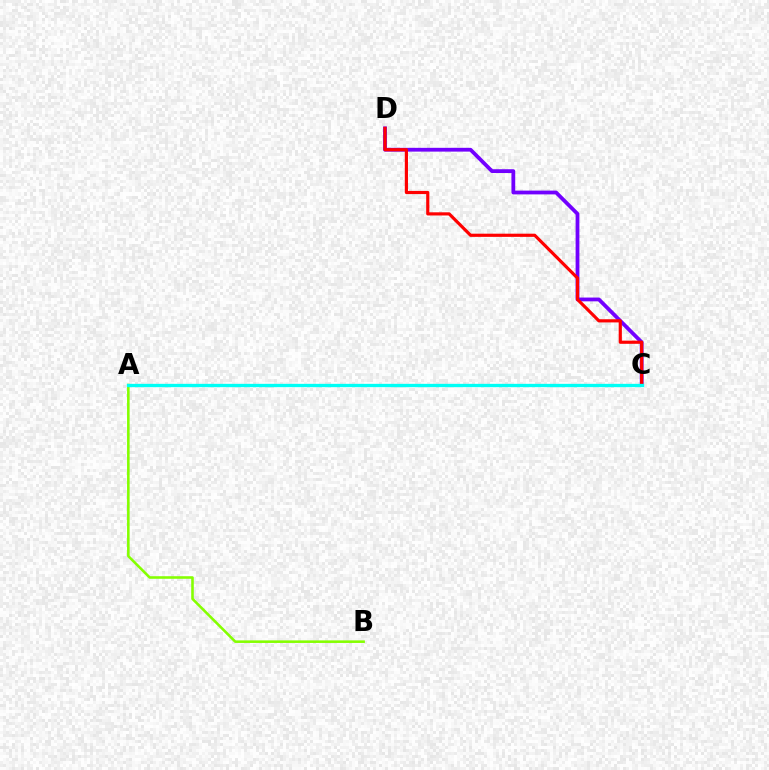{('C', 'D'): [{'color': '#7200ff', 'line_style': 'solid', 'thickness': 2.72}, {'color': '#ff0000', 'line_style': 'solid', 'thickness': 2.28}], ('A', 'B'): [{'color': '#84ff00', 'line_style': 'solid', 'thickness': 1.86}], ('A', 'C'): [{'color': '#00fff6', 'line_style': 'solid', 'thickness': 2.39}]}